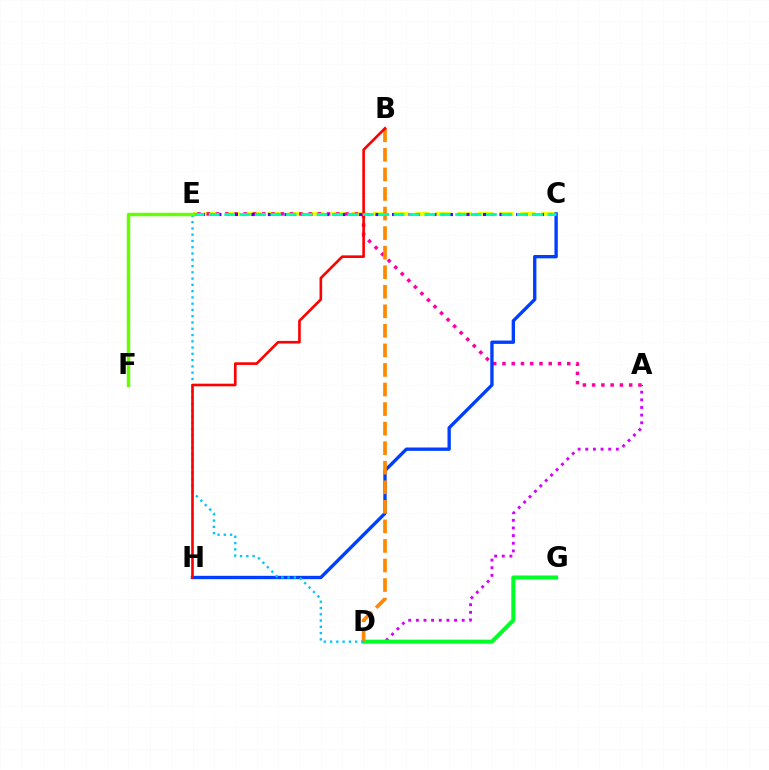{('C', 'E'): [{'color': '#eeff00', 'line_style': 'dashed', 'thickness': 2.86}, {'color': '#4f00ff', 'line_style': 'dotted', 'thickness': 2.25}, {'color': '#00ffaf', 'line_style': 'dashed', 'thickness': 2.09}], ('A', 'E'): [{'color': '#ff00a0', 'line_style': 'dotted', 'thickness': 2.51}], ('C', 'H'): [{'color': '#003fff', 'line_style': 'solid', 'thickness': 2.41}], ('A', 'D'): [{'color': '#d600ff', 'line_style': 'dotted', 'thickness': 2.08}], ('D', 'G'): [{'color': '#00ff27', 'line_style': 'solid', 'thickness': 2.91}], ('B', 'D'): [{'color': '#ff8800', 'line_style': 'dashed', 'thickness': 2.66}], ('D', 'E'): [{'color': '#00c7ff', 'line_style': 'dotted', 'thickness': 1.7}], ('B', 'H'): [{'color': '#ff0000', 'line_style': 'solid', 'thickness': 1.9}], ('E', 'F'): [{'color': '#66ff00', 'line_style': 'solid', 'thickness': 2.48}]}